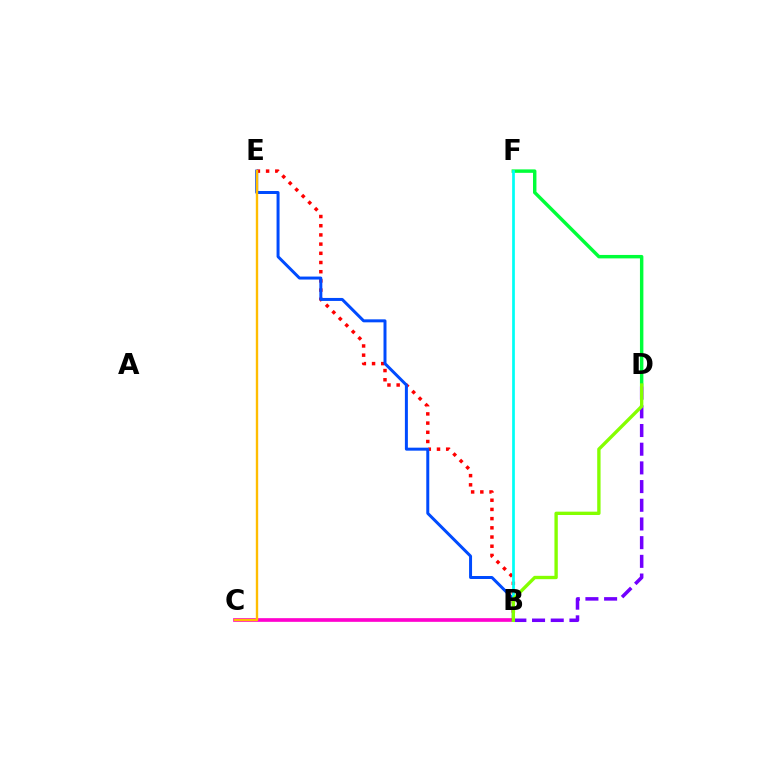{('D', 'F'): [{'color': '#00ff39', 'line_style': 'solid', 'thickness': 2.48}], ('B', 'C'): [{'color': '#ff00cf', 'line_style': 'solid', 'thickness': 2.64}], ('B', 'D'): [{'color': '#7200ff', 'line_style': 'dashed', 'thickness': 2.54}, {'color': '#84ff00', 'line_style': 'solid', 'thickness': 2.41}], ('B', 'E'): [{'color': '#ff0000', 'line_style': 'dotted', 'thickness': 2.5}, {'color': '#004bff', 'line_style': 'solid', 'thickness': 2.15}], ('B', 'F'): [{'color': '#00fff6', 'line_style': 'solid', 'thickness': 1.96}], ('C', 'E'): [{'color': '#ffbd00', 'line_style': 'solid', 'thickness': 1.71}]}